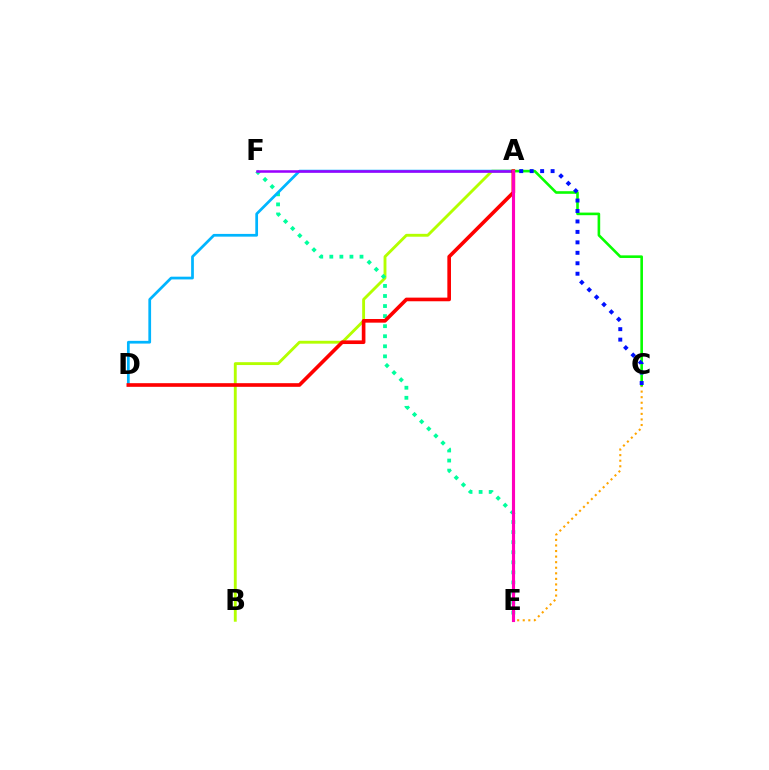{('A', 'B'): [{'color': '#b3ff00', 'line_style': 'solid', 'thickness': 2.07}], ('C', 'E'): [{'color': '#ffa500', 'line_style': 'dotted', 'thickness': 1.51}], ('E', 'F'): [{'color': '#00ff9d', 'line_style': 'dotted', 'thickness': 2.73}], ('A', 'D'): [{'color': '#00b5ff', 'line_style': 'solid', 'thickness': 1.97}, {'color': '#ff0000', 'line_style': 'solid', 'thickness': 2.62}], ('A', 'C'): [{'color': '#08ff00', 'line_style': 'solid', 'thickness': 1.88}, {'color': '#0010ff', 'line_style': 'dotted', 'thickness': 2.84}], ('A', 'F'): [{'color': '#9b00ff', 'line_style': 'solid', 'thickness': 1.83}], ('A', 'E'): [{'color': '#ff00bd', 'line_style': 'solid', 'thickness': 2.25}]}